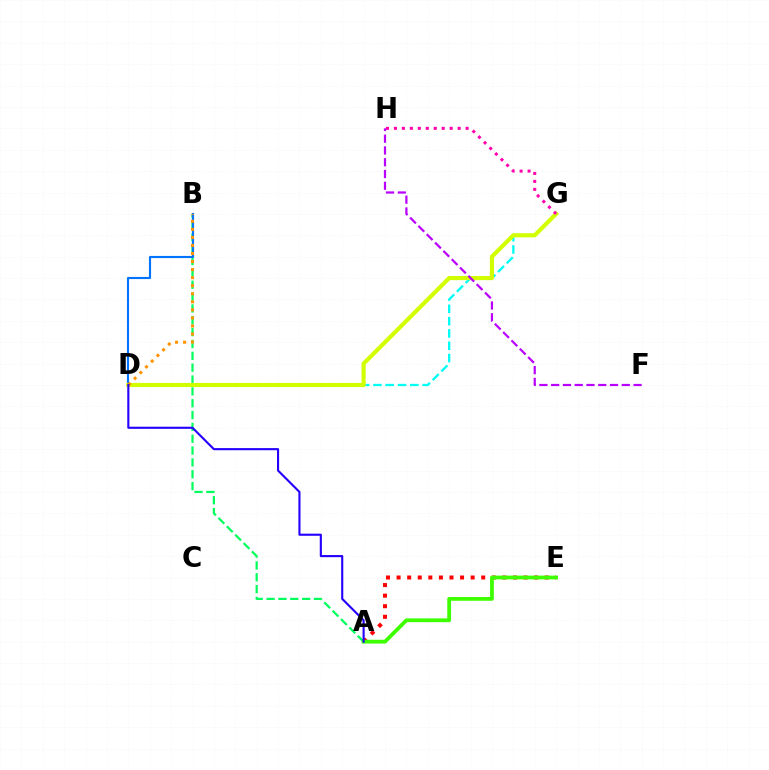{('A', 'E'): [{'color': '#ff0000', 'line_style': 'dotted', 'thickness': 2.87}, {'color': '#3dff00', 'line_style': 'solid', 'thickness': 2.72}], ('A', 'B'): [{'color': '#00ff5c', 'line_style': 'dashed', 'thickness': 1.61}], ('B', 'D'): [{'color': '#0074ff', 'line_style': 'solid', 'thickness': 1.54}, {'color': '#ff9400', 'line_style': 'dotted', 'thickness': 2.19}], ('D', 'G'): [{'color': '#00fff6', 'line_style': 'dashed', 'thickness': 1.67}, {'color': '#d1ff00', 'line_style': 'solid', 'thickness': 2.98}], ('G', 'H'): [{'color': '#ff00ac', 'line_style': 'dotted', 'thickness': 2.16}], ('F', 'H'): [{'color': '#b900ff', 'line_style': 'dashed', 'thickness': 1.6}], ('A', 'D'): [{'color': '#2500ff', 'line_style': 'solid', 'thickness': 1.53}]}